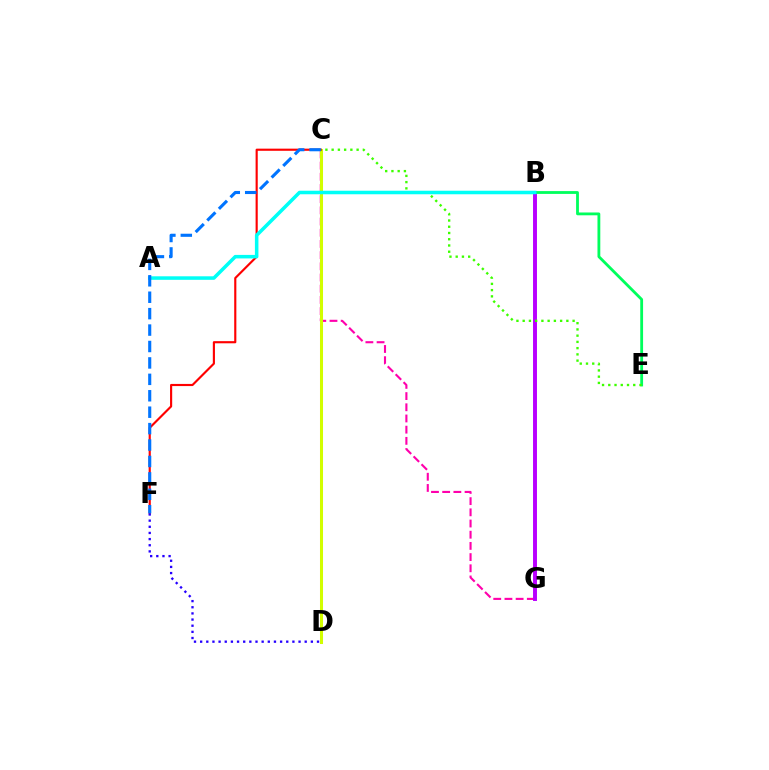{('C', 'G'): [{'color': '#ff00ac', 'line_style': 'dashed', 'thickness': 1.52}], ('C', 'D'): [{'color': '#ff9400', 'line_style': 'solid', 'thickness': 2.18}, {'color': '#d1ff00', 'line_style': 'solid', 'thickness': 2.15}], ('B', 'G'): [{'color': '#b900ff', 'line_style': 'solid', 'thickness': 2.83}], ('B', 'E'): [{'color': '#00ff5c', 'line_style': 'solid', 'thickness': 2.03}], ('C', 'F'): [{'color': '#ff0000', 'line_style': 'solid', 'thickness': 1.55}, {'color': '#0074ff', 'line_style': 'dashed', 'thickness': 2.23}], ('C', 'E'): [{'color': '#3dff00', 'line_style': 'dotted', 'thickness': 1.7}], ('D', 'F'): [{'color': '#2500ff', 'line_style': 'dotted', 'thickness': 1.67}], ('A', 'B'): [{'color': '#00fff6', 'line_style': 'solid', 'thickness': 2.54}]}